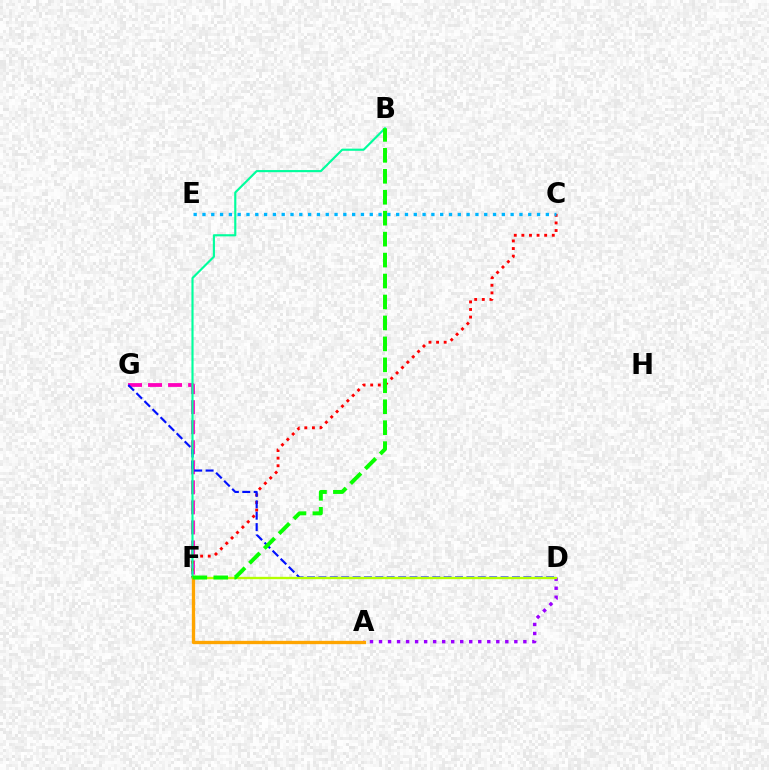{('A', 'D'): [{'color': '#9b00ff', 'line_style': 'dotted', 'thickness': 2.45}], ('F', 'G'): [{'color': '#ff00bd', 'line_style': 'dashed', 'thickness': 2.72}], ('C', 'F'): [{'color': '#ff0000', 'line_style': 'dotted', 'thickness': 2.06}], ('D', 'G'): [{'color': '#0010ff', 'line_style': 'dashed', 'thickness': 1.55}], ('D', 'F'): [{'color': '#b3ff00', 'line_style': 'solid', 'thickness': 1.68}], ('C', 'E'): [{'color': '#00b5ff', 'line_style': 'dotted', 'thickness': 2.39}], ('B', 'F'): [{'color': '#00ff9d', 'line_style': 'solid', 'thickness': 1.55}, {'color': '#08ff00', 'line_style': 'dashed', 'thickness': 2.85}], ('A', 'F'): [{'color': '#ffa500', 'line_style': 'solid', 'thickness': 2.39}]}